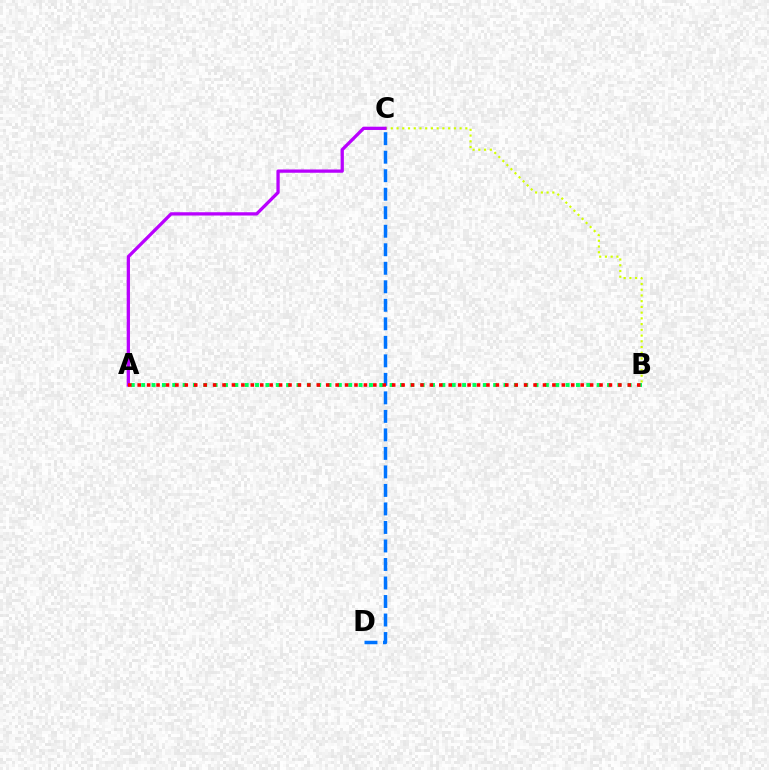{('C', 'D'): [{'color': '#0074ff', 'line_style': 'dashed', 'thickness': 2.51}], ('A', 'B'): [{'color': '#00ff5c', 'line_style': 'dotted', 'thickness': 2.81}, {'color': '#ff0000', 'line_style': 'dotted', 'thickness': 2.56}], ('B', 'C'): [{'color': '#d1ff00', 'line_style': 'dotted', 'thickness': 1.56}], ('A', 'C'): [{'color': '#b900ff', 'line_style': 'solid', 'thickness': 2.36}]}